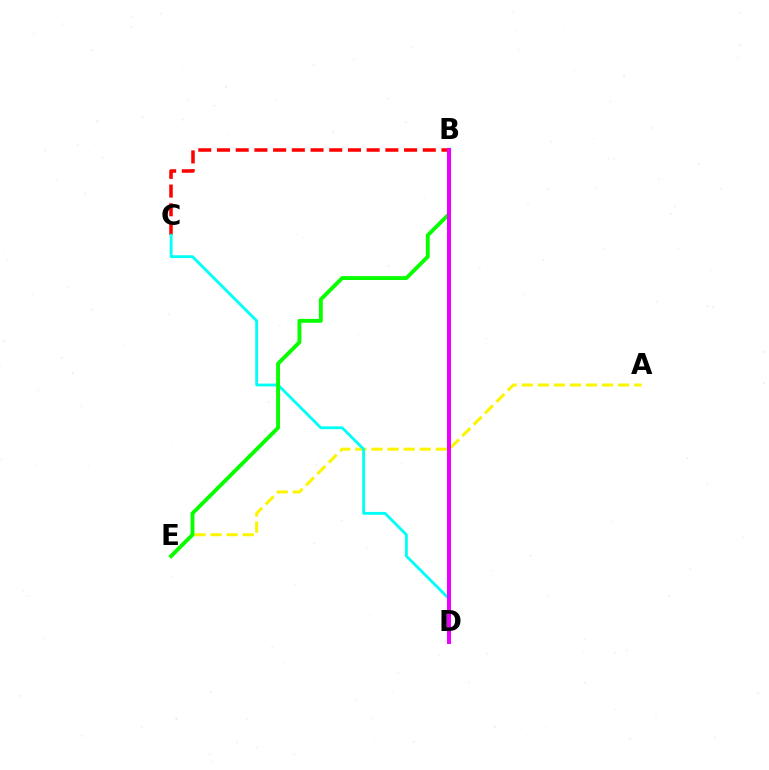{('B', 'C'): [{'color': '#ff0000', 'line_style': 'dashed', 'thickness': 2.54}], ('A', 'E'): [{'color': '#fcf500', 'line_style': 'dashed', 'thickness': 2.18}], ('C', 'D'): [{'color': '#00fff6', 'line_style': 'solid', 'thickness': 2.04}], ('B', 'E'): [{'color': '#08ff00', 'line_style': 'solid', 'thickness': 2.79}], ('B', 'D'): [{'color': '#0010ff', 'line_style': 'solid', 'thickness': 2.52}, {'color': '#ee00ff', 'line_style': 'solid', 'thickness': 2.86}]}